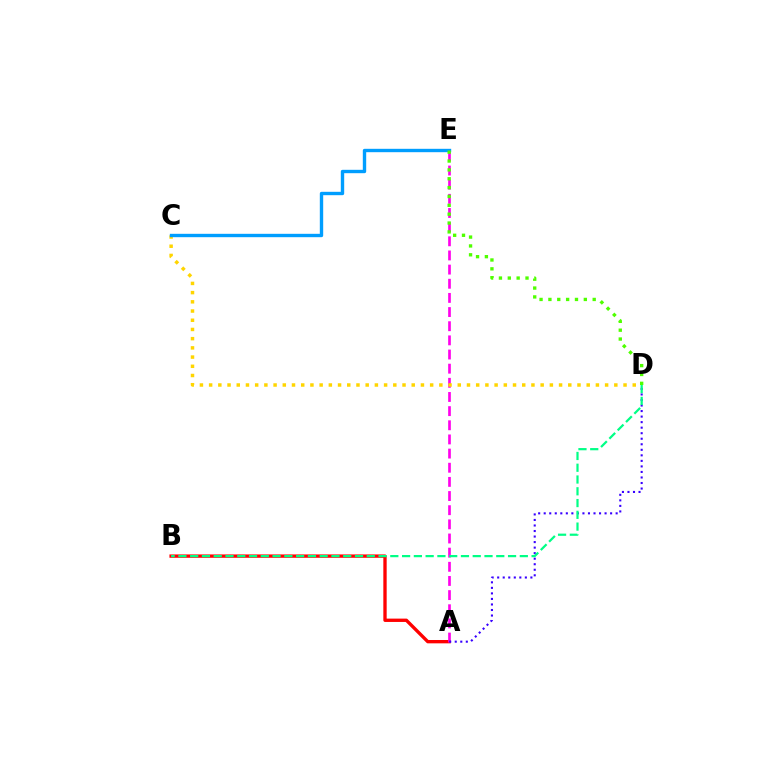{('A', 'B'): [{'color': '#ff0000', 'line_style': 'solid', 'thickness': 2.4}], ('A', 'E'): [{'color': '#ff00ed', 'line_style': 'dashed', 'thickness': 1.92}], ('A', 'D'): [{'color': '#3700ff', 'line_style': 'dotted', 'thickness': 1.5}], ('C', 'D'): [{'color': '#ffd500', 'line_style': 'dotted', 'thickness': 2.5}], ('C', 'E'): [{'color': '#009eff', 'line_style': 'solid', 'thickness': 2.43}], ('B', 'D'): [{'color': '#00ff86', 'line_style': 'dashed', 'thickness': 1.6}], ('D', 'E'): [{'color': '#4fff00', 'line_style': 'dotted', 'thickness': 2.41}]}